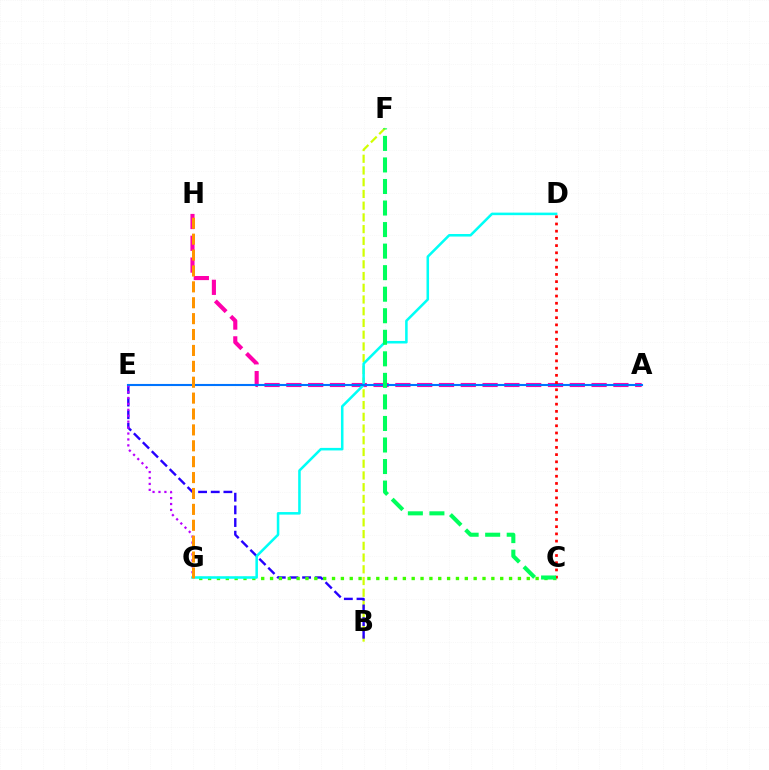{('B', 'F'): [{'color': '#d1ff00', 'line_style': 'dashed', 'thickness': 1.59}], ('B', 'E'): [{'color': '#2500ff', 'line_style': 'dashed', 'thickness': 1.72}], ('E', 'G'): [{'color': '#b900ff', 'line_style': 'dotted', 'thickness': 1.61}], ('C', 'G'): [{'color': '#3dff00', 'line_style': 'dotted', 'thickness': 2.41}], ('A', 'H'): [{'color': '#ff00ac', 'line_style': 'dashed', 'thickness': 2.96}], ('D', 'G'): [{'color': '#00fff6', 'line_style': 'solid', 'thickness': 1.83}], ('A', 'E'): [{'color': '#0074ff', 'line_style': 'solid', 'thickness': 1.51}], ('C', 'D'): [{'color': '#ff0000', 'line_style': 'dotted', 'thickness': 1.96}], ('G', 'H'): [{'color': '#ff9400', 'line_style': 'dashed', 'thickness': 2.16}], ('C', 'F'): [{'color': '#00ff5c', 'line_style': 'dashed', 'thickness': 2.93}]}